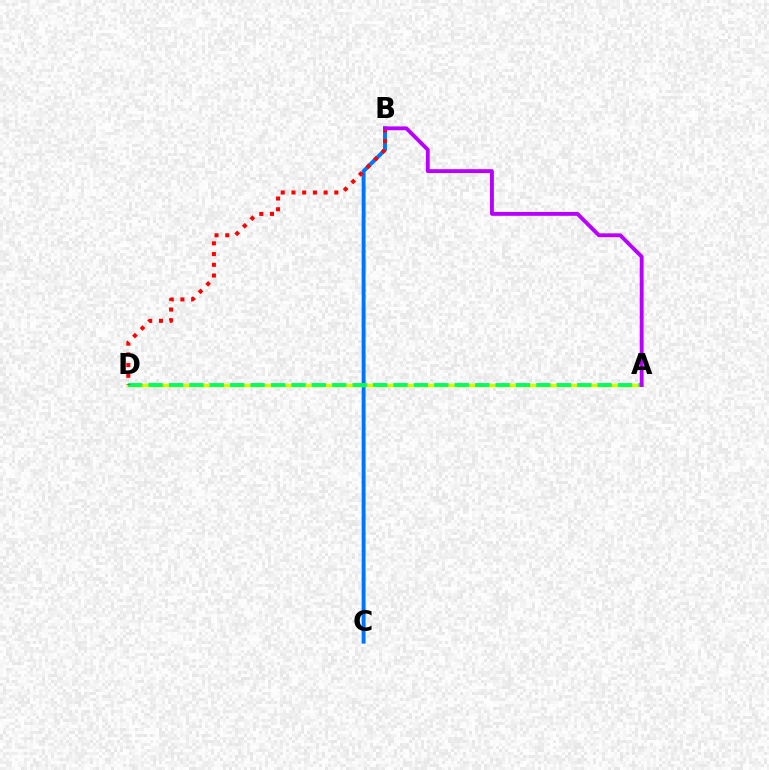{('B', 'C'): [{'color': '#0074ff', 'line_style': 'solid', 'thickness': 2.81}], ('A', 'D'): [{'color': '#d1ff00', 'line_style': 'solid', 'thickness': 2.51}, {'color': '#00ff5c', 'line_style': 'dashed', 'thickness': 2.77}], ('B', 'D'): [{'color': '#ff0000', 'line_style': 'dotted', 'thickness': 2.91}], ('A', 'B'): [{'color': '#b900ff', 'line_style': 'solid', 'thickness': 2.78}]}